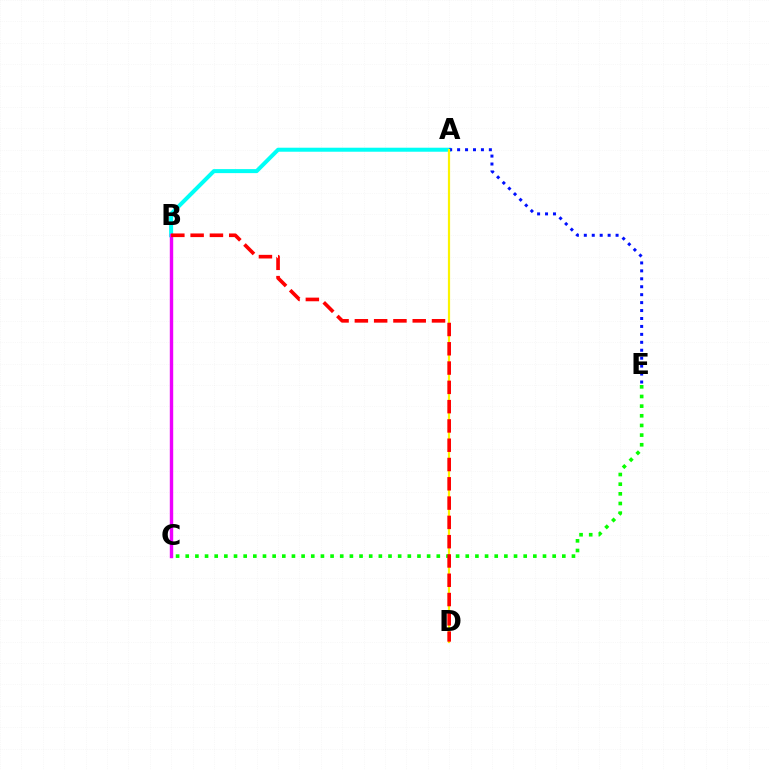{('A', 'B'): [{'color': '#00fff6', 'line_style': 'solid', 'thickness': 2.89}], ('A', 'E'): [{'color': '#0010ff', 'line_style': 'dotted', 'thickness': 2.16}], ('A', 'D'): [{'color': '#fcf500', 'line_style': 'solid', 'thickness': 1.59}], ('C', 'E'): [{'color': '#08ff00', 'line_style': 'dotted', 'thickness': 2.62}], ('B', 'C'): [{'color': '#ee00ff', 'line_style': 'solid', 'thickness': 2.45}], ('B', 'D'): [{'color': '#ff0000', 'line_style': 'dashed', 'thickness': 2.62}]}